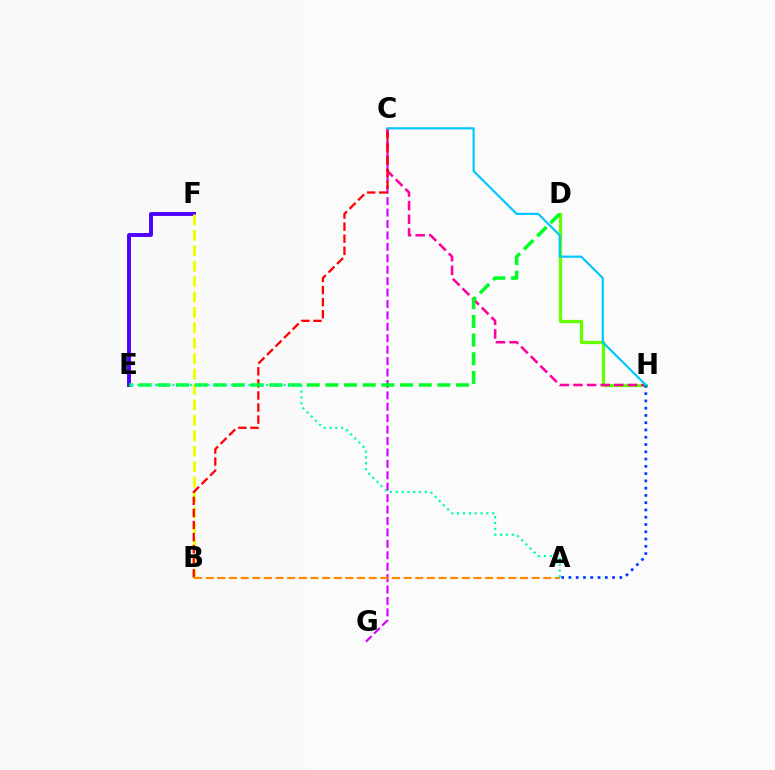{('E', 'F'): [{'color': '#4f00ff', 'line_style': 'solid', 'thickness': 2.82}], ('B', 'F'): [{'color': '#eeff00', 'line_style': 'dashed', 'thickness': 2.09}], ('D', 'H'): [{'color': '#66ff00', 'line_style': 'solid', 'thickness': 2.33}], ('C', 'G'): [{'color': '#d600ff', 'line_style': 'dashed', 'thickness': 1.55}], ('C', 'H'): [{'color': '#ff00a0', 'line_style': 'dashed', 'thickness': 1.85}, {'color': '#00c7ff', 'line_style': 'solid', 'thickness': 1.57}], ('A', 'H'): [{'color': '#003fff', 'line_style': 'dotted', 'thickness': 1.98}], ('B', 'C'): [{'color': '#ff0000', 'line_style': 'dashed', 'thickness': 1.64}], ('D', 'E'): [{'color': '#00ff27', 'line_style': 'dashed', 'thickness': 2.54}], ('A', 'B'): [{'color': '#ff8800', 'line_style': 'dashed', 'thickness': 1.58}], ('A', 'E'): [{'color': '#00ffaf', 'line_style': 'dotted', 'thickness': 1.59}]}